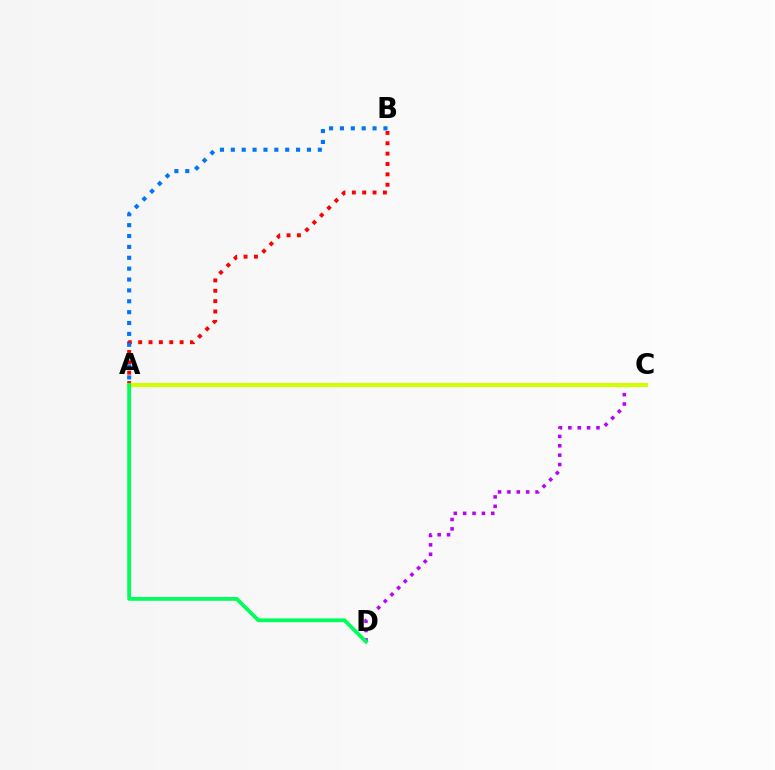{('A', 'B'): [{'color': '#ff0000', 'line_style': 'dotted', 'thickness': 2.82}, {'color': '#0074ff', 'line_style': 'dotted', 'thickness': 2.95}], ('C', 'D'): [{'color': '#b900ff', 'line_style': 'dotted', 'thickness': 2.55}], ('A', 'C'): [{'color': '#d1ff00', 'line_style': 'solid', 'thickness': 2.95}], ('A', 'D'): [{'color': '#00ff5c', 'line_style': 'solid', 'thickness': 2.73}]}